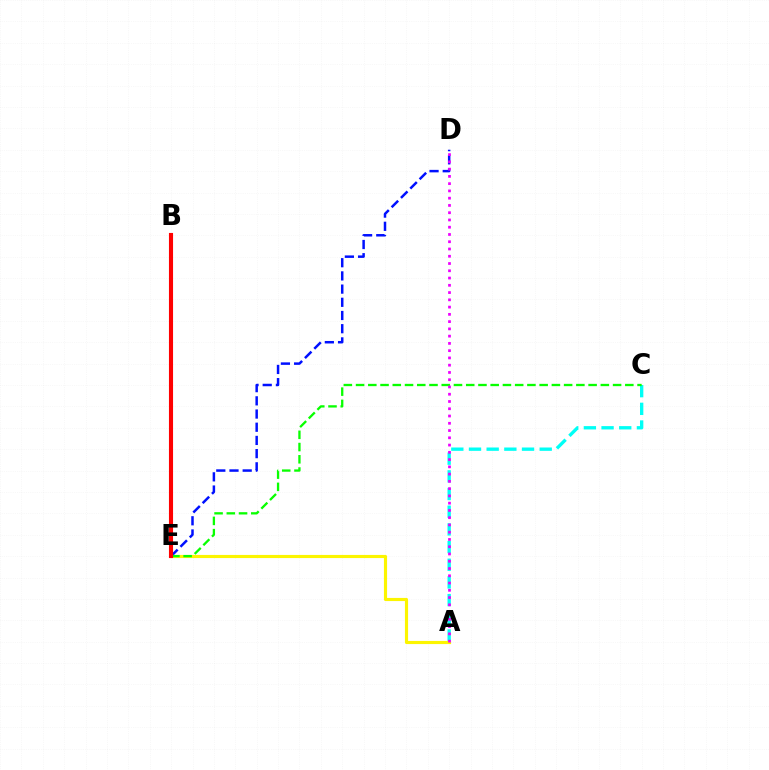{('D', 'E'): [{'color': '#0010ff', 'line_style': 'dashed', 'thickness': 1.79}], ('A', 'C'): [{'color': '#00fff6', 'line_style': 'dashed', 'thickness': 2.4}], ('A', 'E'): [{'color': '#fcf500', 'line_style': 'solid', 'thickness': 2.26}], ('C', 'E'): [{'color': '#08ff00', 'line_style': 'dashed', 'thickness': 1.66}], ('B', 'E'): [{'color': '#ff0000', 'line_style': 'solid', 'thickness': 2.95}], ('A', 'D'): [{'color': '#ee00ff', 'line_style': 'dotted', 'thickness': 1.97}]}